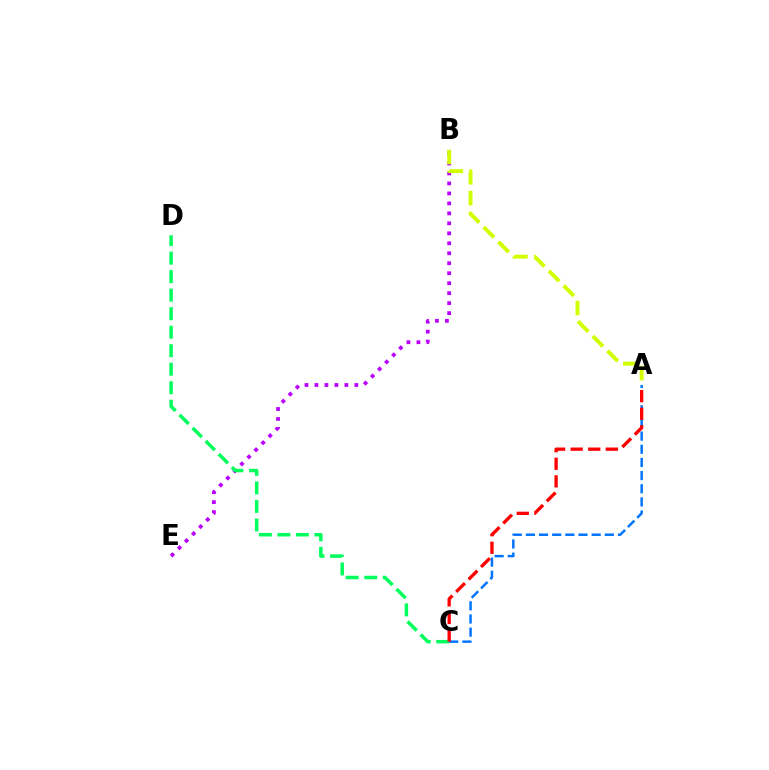{('B', 'E'): [{'color': '#b900ff', 'line_style': 'dotted', 'thickness': 2.71}], ('A', 'B'): [{'color': '#d1ff00', 'line_style': 'dashed', 'thickness': 2.83}], ('C', 'D'): [{'color': '#00ff5c', 'line_style': 'dashed', 'thickness': 2.52}], ('A', 'C'): [{'color': '#0074ff', 'line_style': 'dashed', 'thickness': 1.79}, {'color': '#ff0000', 'line_style': 'dashed', 'thickness': 2.39}]}